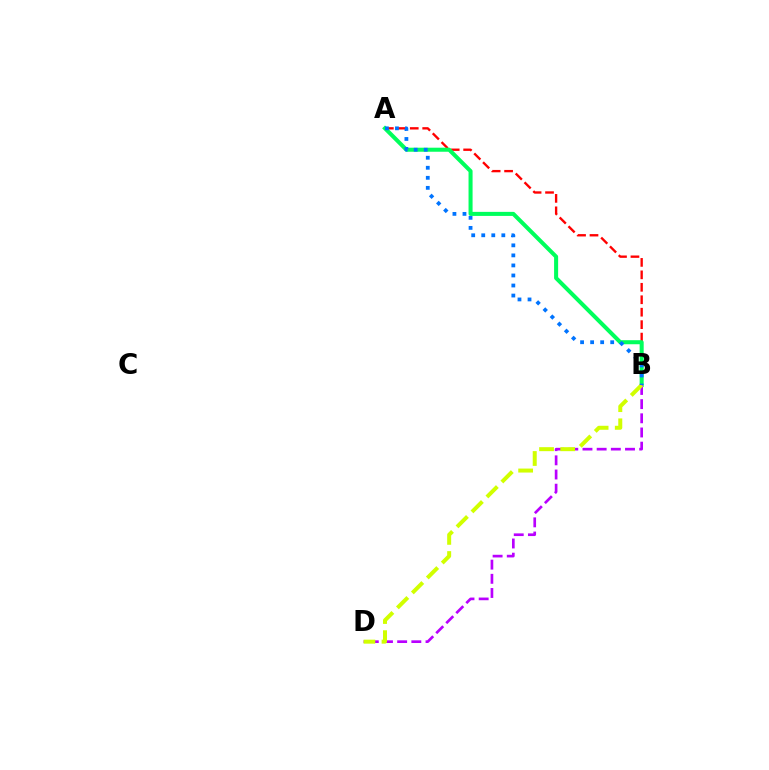{('A', 'B'): [{'color': '#ff0000', 'line_style': 'dashed', 'thickness': 1.69}, {'color': '#00ff5c', 'line_style': 'solid', 'thickness': 2.91}, {'color': '#0074ff', 'line_style': 'dotted', 'thickness': 2.73}], ('B', 'D'): [{'color': '#b900ff', 'line_style': 'dashed', 'thickness': 1.93}, {'color': '#d1ff00', 'line_style': 'dashed', 'thickness': 2.87}]}